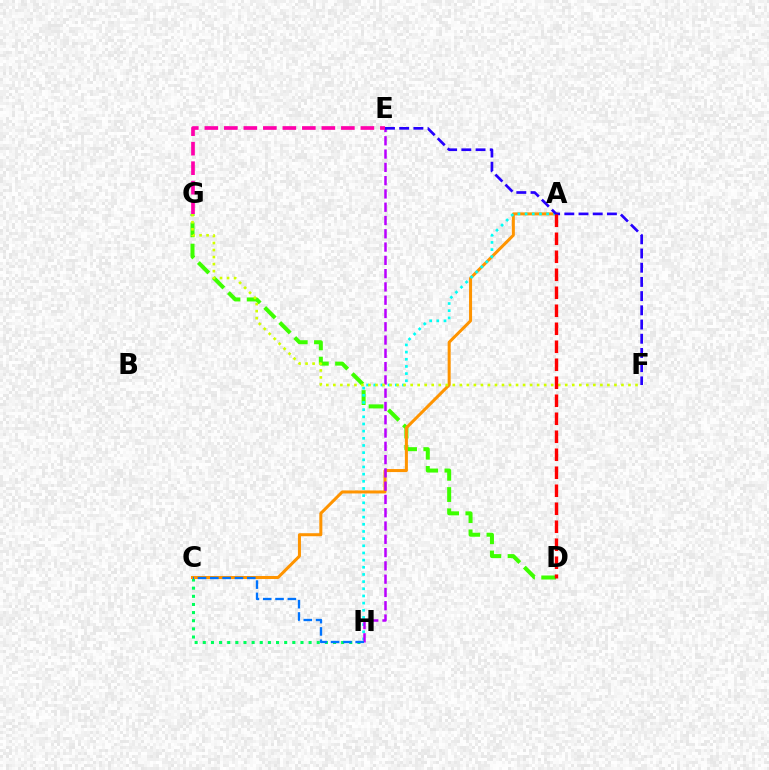{('C', 'H'): [{'color': '#00ff5c', 'line_style': 'dotted', 'thickness': 2.21}, {'color': '#0074ff', 'line_style': 'dashed', 'thickness': 1.67}], ('D', 'G'): [{'color': '#3dff00', 'line_style': 'dashed', 'thickness': 2.89}], ('A', 'C'): [{'color': '#ff9400', 'line_style': 'solid', 'thickness': 2.18}], ('A', 'H'): [{'color': '#00fff6', 'line_style': 'dotted', 'thickness': 1.95}], ('E', 'H'): [{'color': '#b900ff', 'line_style': 'dashed', 'thickness': 1.8}], ('E', 'F'): [{'color': '#2500ff', 'line_style': 'dashed', 'thickness': 1.93}], ('F', 'G'): [{'color': '#d1ff00', 'line_style': 'dotted', 'thickness': 1.91}], ('A', 'D'): [{'color': '#ff0000', 'line_style': 'dashed', 'thickness': 2.44}], ('E', 'G'): [{'color': '#ff00ac', 'line_style': 'dashed', 'thickness': 2.65}]}